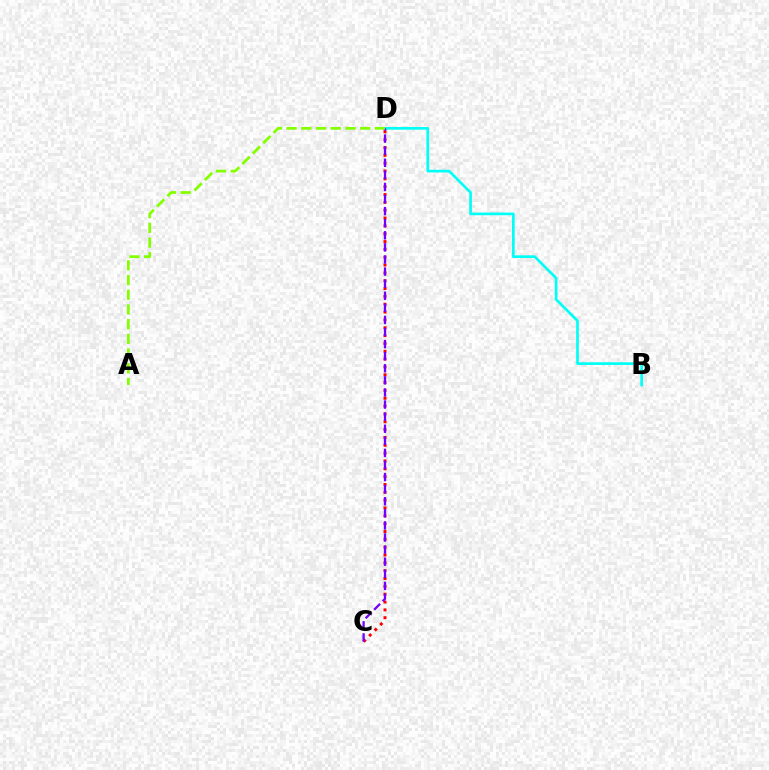{('C', 'D'): [{'color': '#ff0000', 'line_style': 'dotted', 'thickness': 2.13}, {'color': '#7200ff', 'line_style': 'dashed', 'thickness': 1.64}], ('B', 'D'): [{'color': '#00fff6', 'line_style': 'solid', 'thickness': 1.94}], ('A', 'D'): [{'color': '#84ff00', 'line_style': 'dashed', 'thickness': 2.0}]}